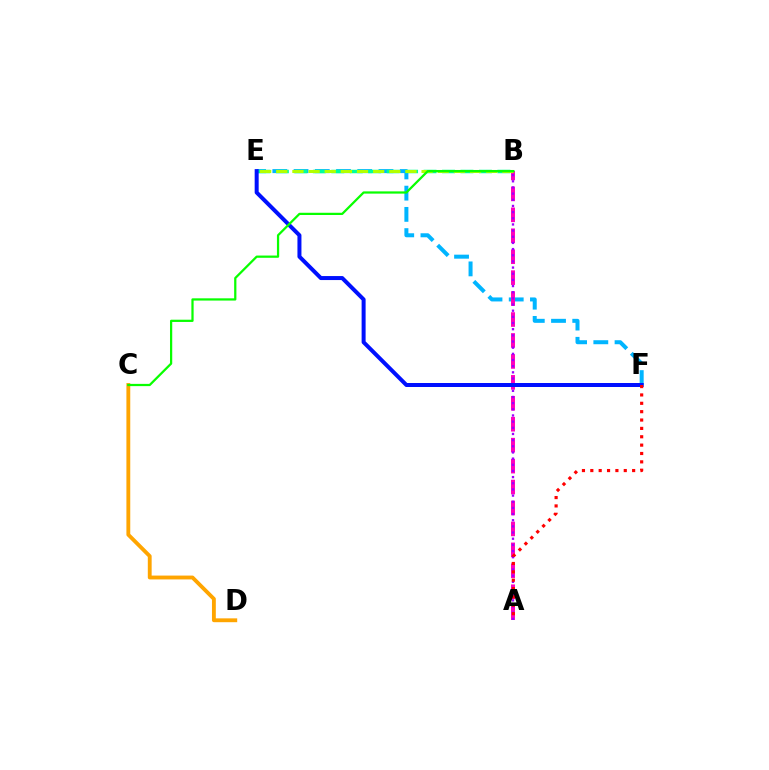{('E', 'F'): [{'color': '#00b5ff', 'line_style': 'dashed', 'thickness': 2.88}, {'color': '#0010ff', 'line_style': 'solid', 'thickness': 2.88}], ('A', 'B'): [{'color': '#ff00bd', 'line_style': 'dashed', 'thickness': 2.84}, {'color': '#9b00ff', 'line_style': 'dotted', 'thickness': 1.67}], ('C', 'D'): [{'color': '#ffa500', 'line_style': 'solid', 'thickness': 2.77}], ('B', 'E'): [{'color': '#00ff9d', 'line_style': 'dashed', 'thickness': 2.51}, {'color': '#b3ff00', 'line_style': 'dashed', 'thickness': 2.19}], ('A', 'F'): [{'color': '#ff0000', 'line_style': 'dotted', 'thickness': 2.27}], ('B', 'C'): [{'color': '#08ff00', 'line_style': 'solid', 'thickness': 1.61}]}